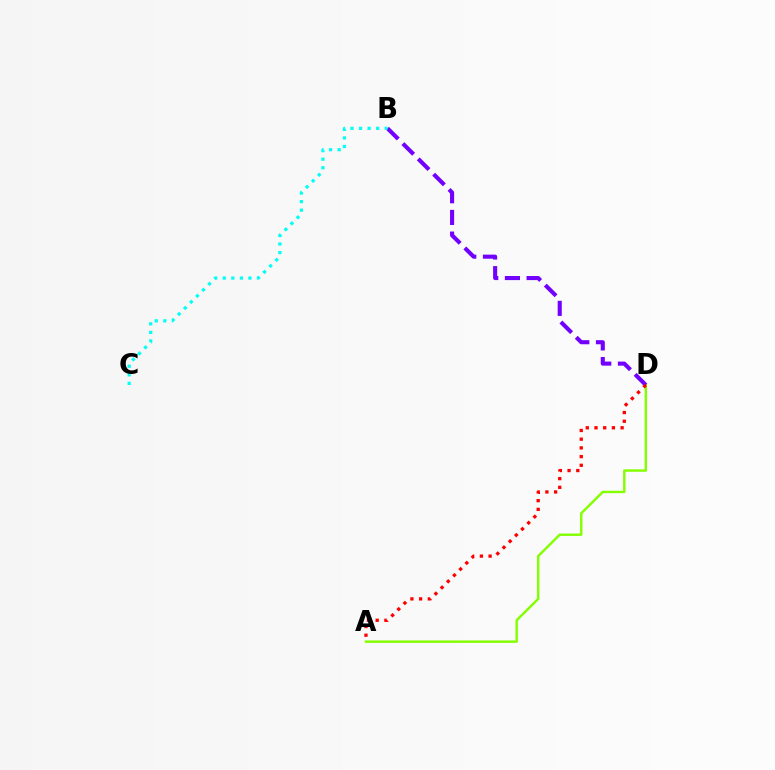{('A', 'D'): [{'color': '#84ff00', 'line_style': 'solid', 'thickness': 1.75}, {'color': '#ff0000', 'line_style': 'dotted', 'thickness': 2.37}], ('B', 'D'): [{'color': '#7200ff', 'line_style': 'dashed', 'thickness': 2.95}], ('B', 'C'): [{'color': '#00fff6', 'line_style': 'dotted', 'thickness': 2.33}]}